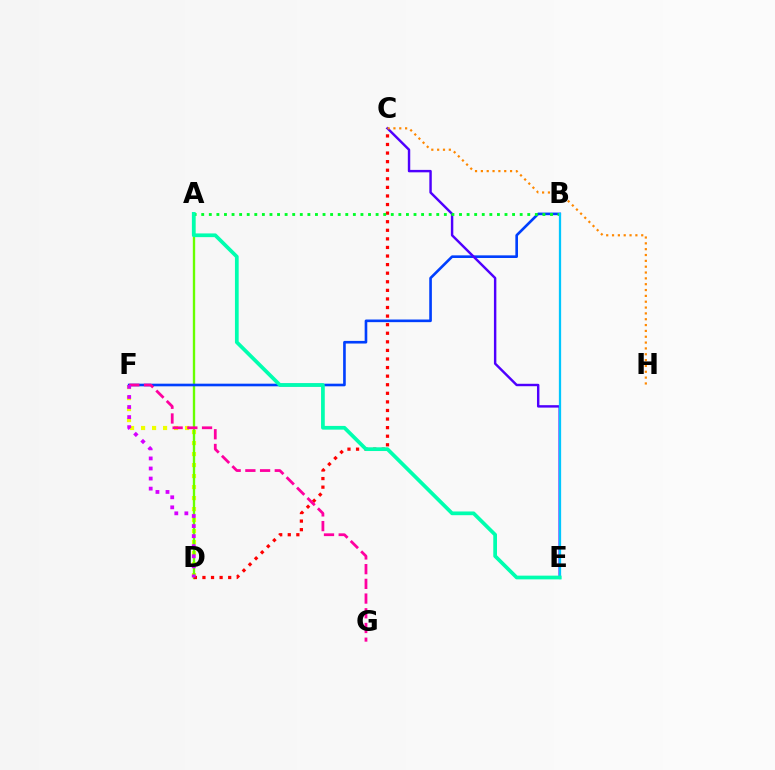{('D', 'F'): [{'color': '#eeff00', 'line_style': 'dotted', 'thickness': 2.99}, {'color': '#d600ff', 'line_style': 'dotted', 'thickness': 2.73}], ('A', 'D'): [{'color': '#66ff00', 'line_style': 'solid', 'thickness': 1.7}], ('B', 'F'): [{'color': '#003fff', 'line_style': 'solid', 'thickness': 1.89}], ('C', 'D'): [{'color': '#ff0000', 'line_style': 'dotted', 'thickness': 2.33}], ('C', 'E'): [{'color': '#4f00ff', 'line_style': 'solid', 'thickness': 1.75}], ('A', 'B'): [{'color': '#00ff27', 'line_style': 'dotted', 'thickness': 2.06}], ('C', 'H'): [{'color': '#ff8800', 'line_style': 'dotted', 'thickness': 1.59}], ('B', 'E'): [{'color': '#00c7ff', 'line_style': 'solid', 'thickness': 1.63}], ('F', 'G'): [{'color': '#ff00a0', 'line_style': 'dashed', 'thickness': 2.0}], ('A', 'E'): [{'color': '#00ffaf', 'line_style': 'solid', 'thickness': 2.68}]}